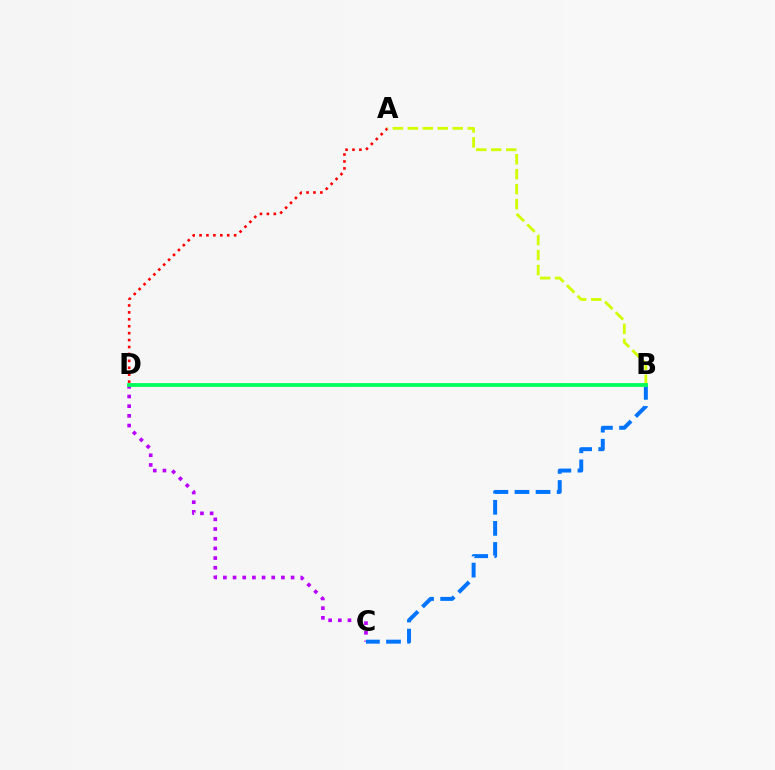{('C', 'D'): [{'color': '#b900ff', 'line_style': 'dotted', 'thickness': 2.63}], ('A', 'D'): [{'color': '#ff0000', 'line_style': 'dotted', 'thickness': 1.88}], ('B', 'C'): [{'color': '#0074ff', 'line_style': 'dashed', 'thickness': 2.86}], ('A', 'B'): [{'color': '#d1ff00', 'line_style': 'dashed', 'thickness': 2.03}], ('B', 'D'): [{'color': '#00ff5c', 'line_style': 'solid', 'thickness': 2.75}]}